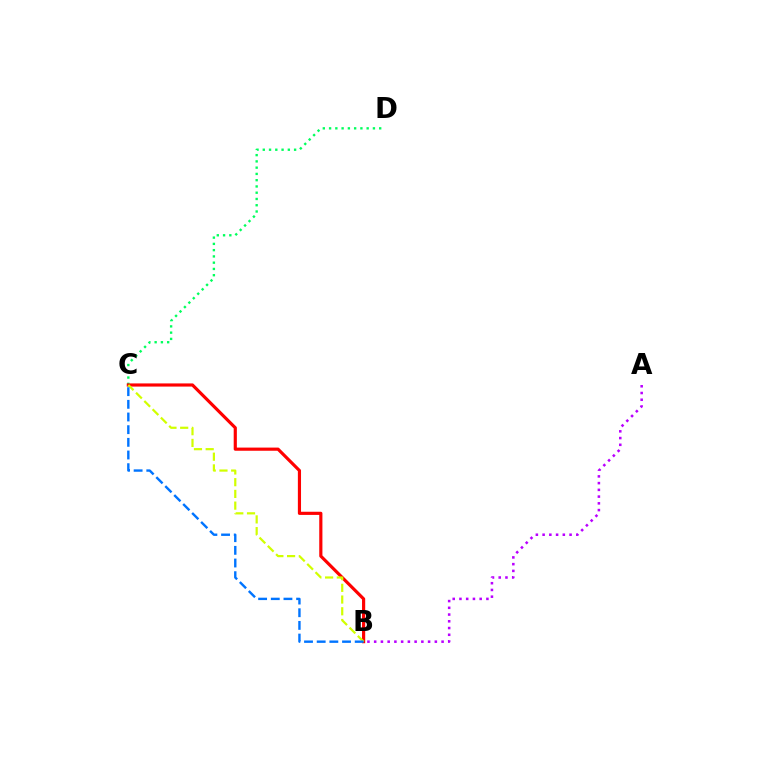{('C', 'D'): [{'color': '#00ff5c', 'line_style': 'dotted', 'thickness': 1.7}], ('A', 'B'): [{'color': '#b900ff', 'line_style': 'dotted', 'thickness': 1.83}], ('B', 'C'): [{'color': '#ff0000', 'line_style': 'solid', 'thickness': 2.28}, {'color': '#d1ff00', 'line_style': 'dashed', 'thickness': 1.59}, {'color': '#0074ff', 'line_style': 'dashed', 'thickness': 1.72}]}